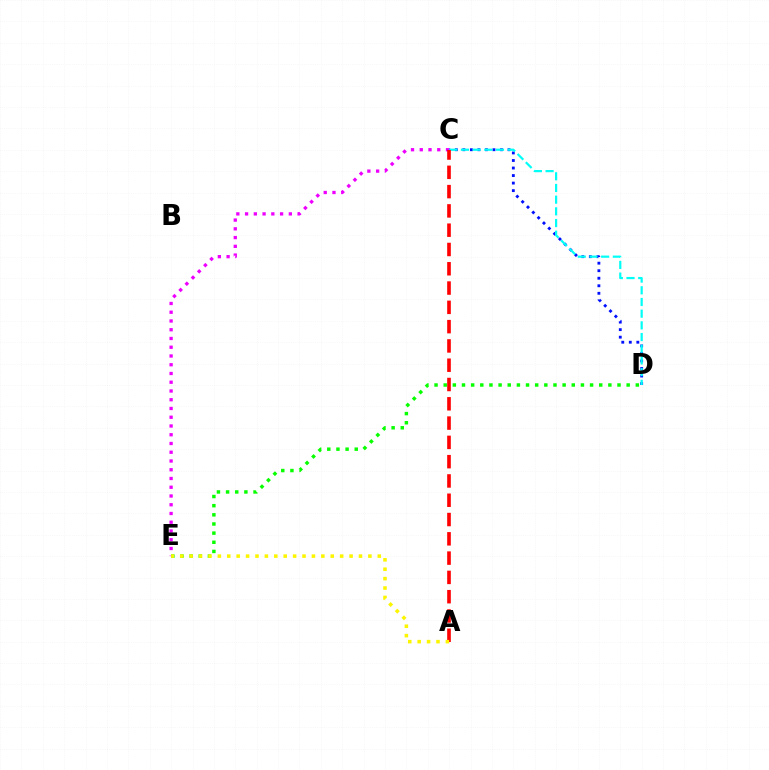{('C', 'D'): [{'color': '#0010ff', 'line_style': 'dotted', 'thickness': 2.05}, {'color': '#00fff6', 'line_style': 'dashed', 'thickness': 1.59}], ('C', 'E'): [{'color': '#ee00ff', 'line_style': 'dotted', 'thickness': 2.38}], ('D', 'E'): [{'color': '#08ff00', 'line_style': 'dotted', 'thickness': 2.49}], ('A', 'C'): [{'color': '#ff0000', 'line_style': 'dashed', 'thickness': 2.62}], ('A', 'E'): [{'color': '#fcf500', 'line_style': 'dotted', 'thickness': 2.56}]}